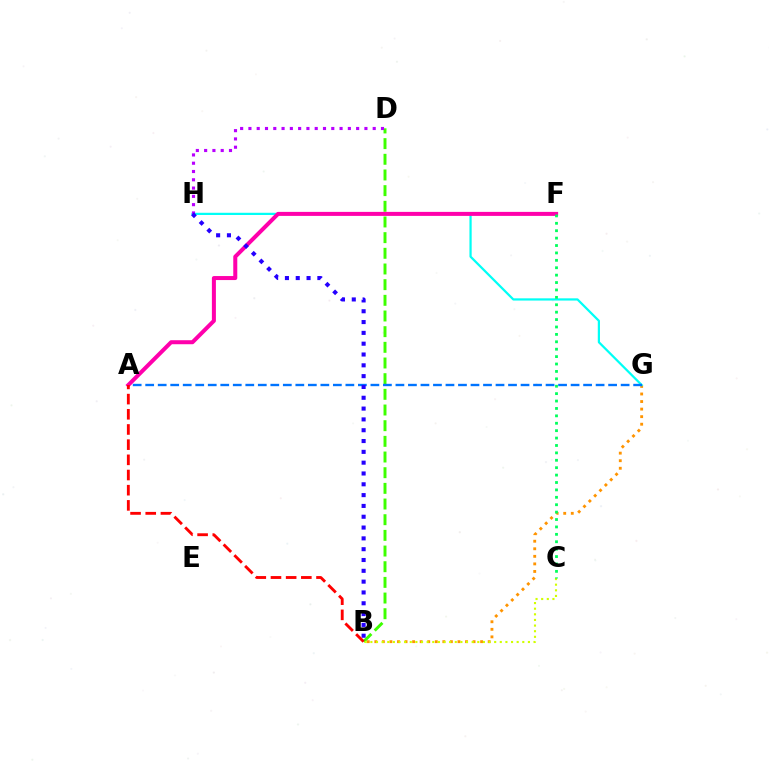{('B', 'D'): [{'color': '#3dff00', 'line_style': 'dashed', 'thickness': 2.13}], ('B', 'G'): [{'color': '#ff9400', 'line_style': 'dotted', 'thickness': 2.05}], ('G', 'H'): [{'color': '#00fff6', 'line_style': 'solid', 'thickness': 1.6}], ('B', 'C'): [{'color': '#d1ff00', 'line_style': 'dotted', 'thickness': 1.53}], ('A', 'G'): [{'color': '#0074ff', 'line_style': 'dashed', 'thickness': 1.7}], ('A', 'F'): [{'color': '#ff00ac', 'line_style': 'solid', 'thickness': 2.89}], ('D', 'H'): [{'color': '#b900ff', 'line_style': 'dotted', 'thickness': 2.25}], ('B', 'H'): [{'color': '#2500ff', 'line_style': 'dotted', 'thickness': 2.94}], ('A', 'B'): [{'color': '#ff0000', 'line_style': 'dashed', 'thickness': 2.06}], ('C', 'F'): [{'color': '#00ff5c', 'line_style': 'dotted', 'thickness': 2.01}]}